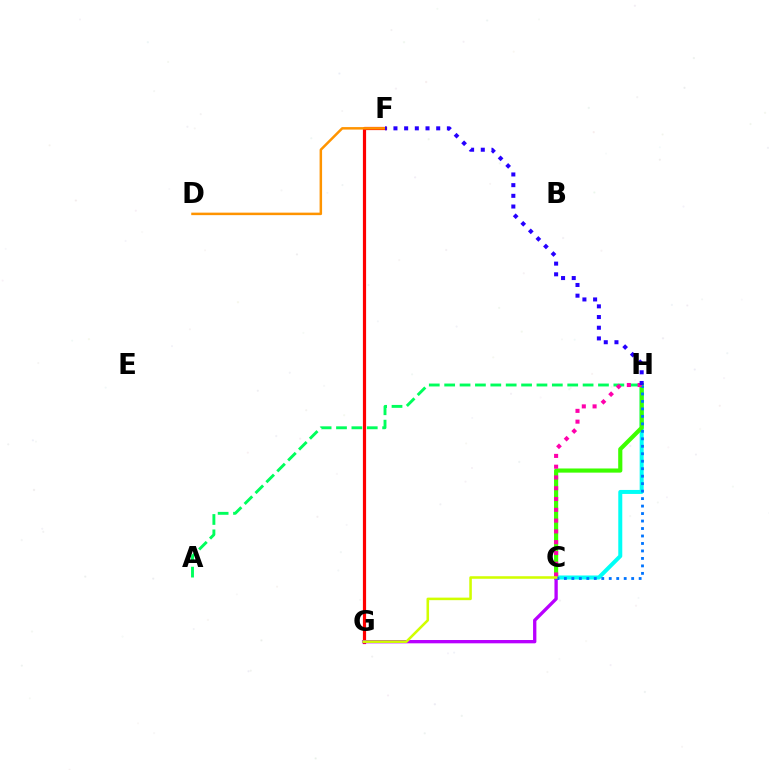{('C', 'H'): [{'color': '#00fff6', 'line_style': 'solid', 'thickness': 2.88}, {'color': '#3dff00', 'line_style': 'solid', 'thickness': 2.99}, {'color': '#0074ff', 'line_style': 'dotted', 'thickness': 2.03}, {'color': '#ff00ac', 'line_style': 'dotted', 'thickness': 2.93}], ('F', 'G'): [{'color': '#ff0000', 'line_style': 'solid', 'thickness': 2.3}], ('A', 'H'): [{'color': '#00ff5c', 'line_style': 'dashed', 'thickness': 2.09}], ('D', 'F'): [{'color': '#ff9400', 'line_style': 'solid', 'thickness': 1.8}], ('C', 'G'): [{'color': '#b900ff', 'line_style': 'solid', 'thickness': 2.39}, {'color': '#d1ff00', 'line_style': 'solid', 'thickness': 1.84}], ('F', 'H'): [{'color': '#2500ff', 'line_style': 'dotted', 'thickness': 2.9}]}